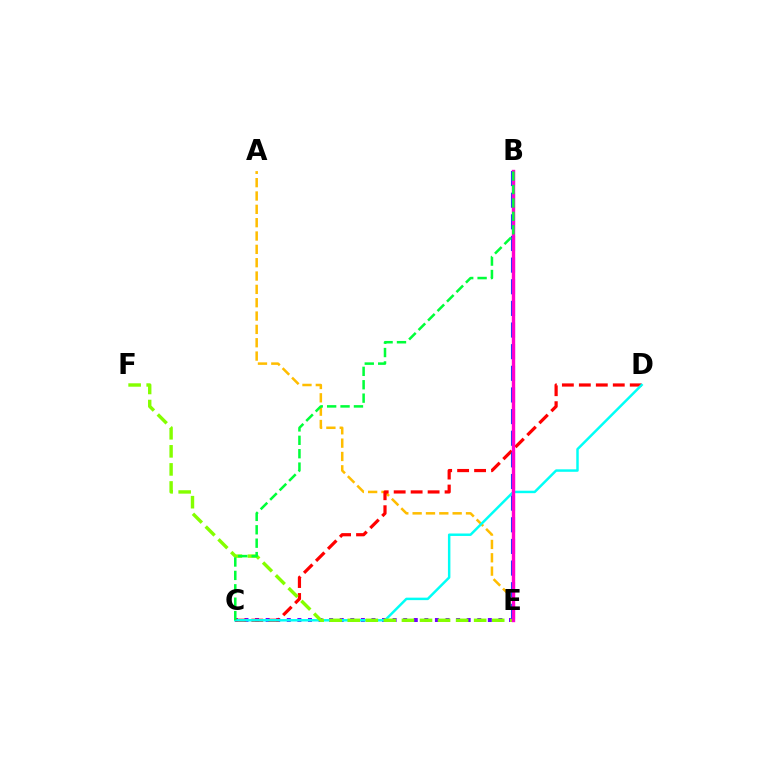{('A', 'E'): [{'color': '#ffbd00', 'line_style': 'dashed', 'thickness': 1.81}], ('C', 'E'): [{'color': '#7200ff', 'line_style': 'dotted', 'thickness': 2.87}], ('C', 'D'): [{'color': '#ff0000', 'line_style': 'dashed', 'thickness': 2.31}, {'color': '#00fff6', 'line_style': 'solid', 'thickness': 1.78}], ('E', 'F'): [{'color': '#84ff00', 'line_style': 'dashed', 'thickness': 2.45}], ('B', 'E'): [{'color': '#004bff', 'line_style': 'dashed', 'thickness': 2.94}, {'color': '#ff00cf', 'line_style': 'solid', 'thickness': 2.43}], ('B', 'C'): [{'color': '#00ff39', 'line_style': 'dashed', 'thickness': 1.82}]}